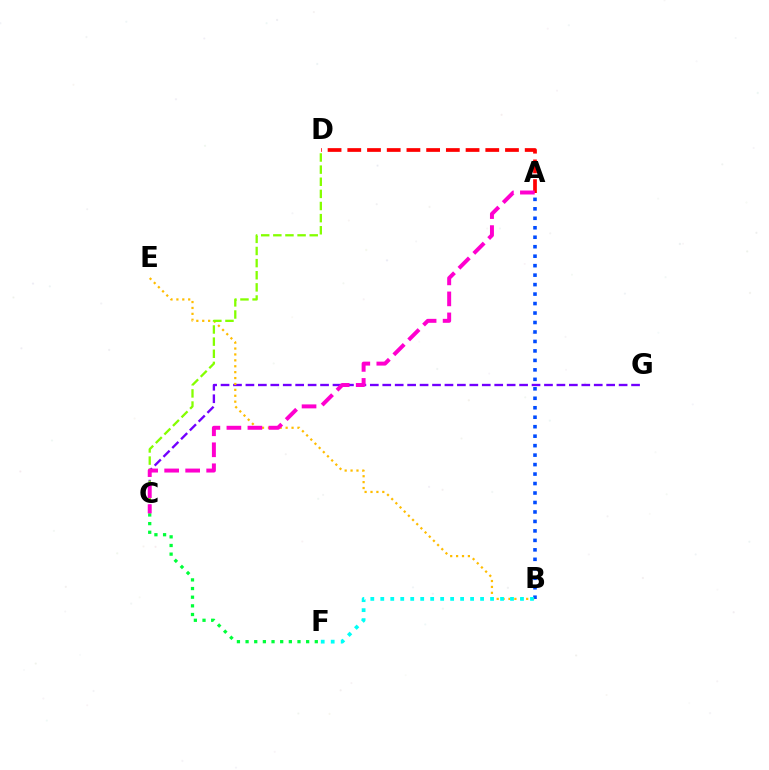{('A', 'B'): [{'color': '#004bff', 'line_style': 'dotted', 'thickness': 2.57}], ('C', 'G'): [{'color': '#7200ff', 'line_style': 'dashed', 'thickness': 1.69}], ('B', 'E'): [{'color': '#ffbd00', 'line_style': 'dotted', 'thickness': 1.6}], ('C', 'D'): [{'color': '#84ff00', 'line_style': 'dashed', 'thickness': 1.65}], ('A', 'D'): [{'color': '#ff0000', 'line_style': 'dashed', 'thickness': 2.68}], ('C', 'F'): [{'color': '#00ff39', 'line_style': 'dotted', 'thickness': 2.35}], ('B', 'F'): [{'color': '#00fff6', 'line_style': 'dotted', 'thickness': 2.71}], ('A', 'C'): [{'color': '#ff00cf', 'line_style': 'dashed', 'thickness': 2.85}]}